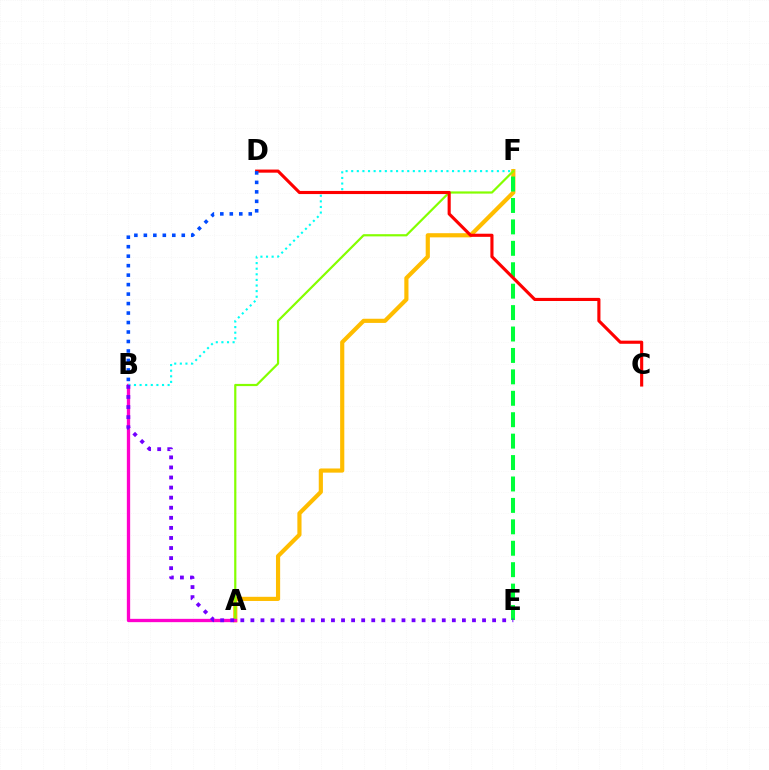{('A', 'F'): [{'color': '#ffbd00', 'line_style': 'solid', 'thickness': 3.0}, {'color': '#84ff00', 'line_style': 'solid', 'thickness': 1.59}], ('E', 'F'): [{'color': '#00ff39', 'line_style': 'dashed', 'thickness': 2.91}], ('A', 'B'): [{'color': '#ff00cf', 'line_style': 'solid', 'thickness': 2.38}], ('B', 'F'): [{'color': '#00fff6', 'line_style': 'dotted', 'thickness': 1.52}], ('C', 'D'): [{'color': '#ff0000', 'line_style': 'solid', 'thickness': 2.25}], ('B', 'E'): [{'color': '#7200ff', 'line_style': 'dotted', 'thickness': 2.74}], ('B', 'D'): [{'color': '#004bff', 'line_style': 'dotted', 'thickness': 2.58}]}